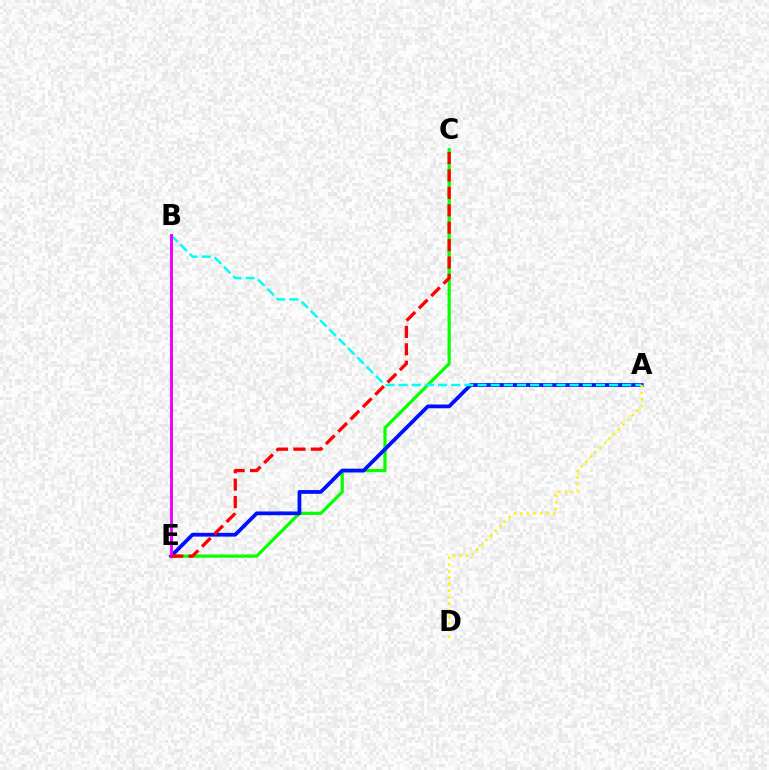{('C', 'E'): [{'color': '#08ff00', 'line_style': 'solid', 'thickness': 2.32}, {'color': '#ff0000', 'line_style': 'dashed', 'thickness': 2.37}], ('A', 'E'): [{'color': '#0010ff', 'line_style': 'solid', 'thickness': 2.71}], ('A', 'B'): [{'color': '#00fff6', 'line_style': 'dashed', 'thickness': 1.79}], ('B', 'E'): [{'color': '#ee00ff', 'line_style': 'solid', 'thickness': 2.1}], ('A', 'D'): [{'color': '#fcf500', 'line_style': 'dotted', 'thickness': 1.78}]}